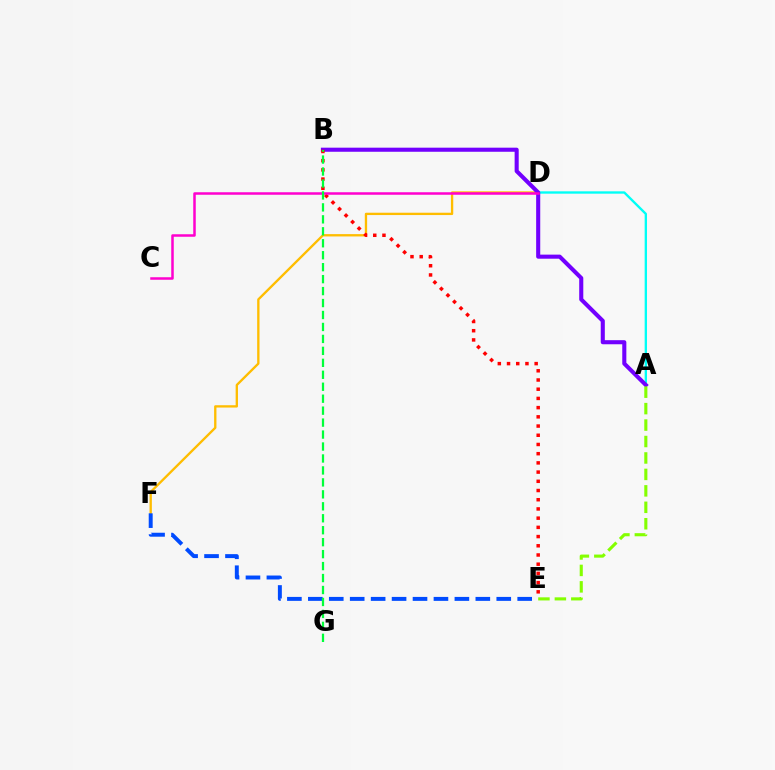{('A', 'D'): [{'color': '#00fff6', 'line_style': 'solid', 'thickness': 1.69}], ('D', 'F'): [{'color': '#ffbd00', 'line_style': 'solid', 'thickness': 1.68}], ('A', 'B'): [{'color': '#7200ff', 'line_style': 'solid', 'thickness': 2.94}], ('E', 'F'): [{'color': '#004bff', 'line_style': 'dashed', 'thickness': 2.84}], ('B', 'E'): [{'color': '#ff0000', 'line_style': 'dotted', 'thickness': 2.5}], ('C', 'D'): [{'color': '#ff00cf', 'line_style': 'solid', 'thickness': 1.81}], ('A', 'E'): [{'color': '#84ff00', 'line_style': 'dashed', 'thickness': 2.23}], ('B', 'G'): [{'color': '#00ff39', 'line_style': 'dashed', 'thickness': 1.62}]}